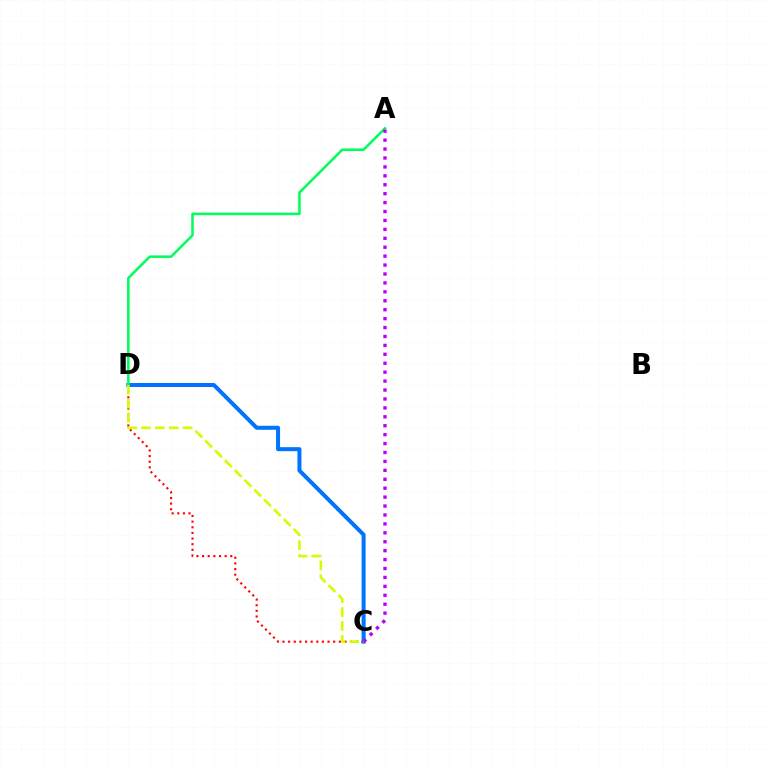{('C', 'D'): [{'color': '#ff0000', 'line_style': 'dotted', 'thickness': 1.53}, {'color': '#0074ff', 'line_style': 'solid', 'thickness': 2.89}, {'color': '#d1ff00', 'line_style': 'dashed', 'thickness': 1.89}], ('A', 'D'): [{'color': '#00ff5c', 'line_style': 'solid', 'thickness': 1.84}], ('A', 'C'): [{'color': '#b900ff', 'line_style': 'dotted', 'thickness': 2.42}]}